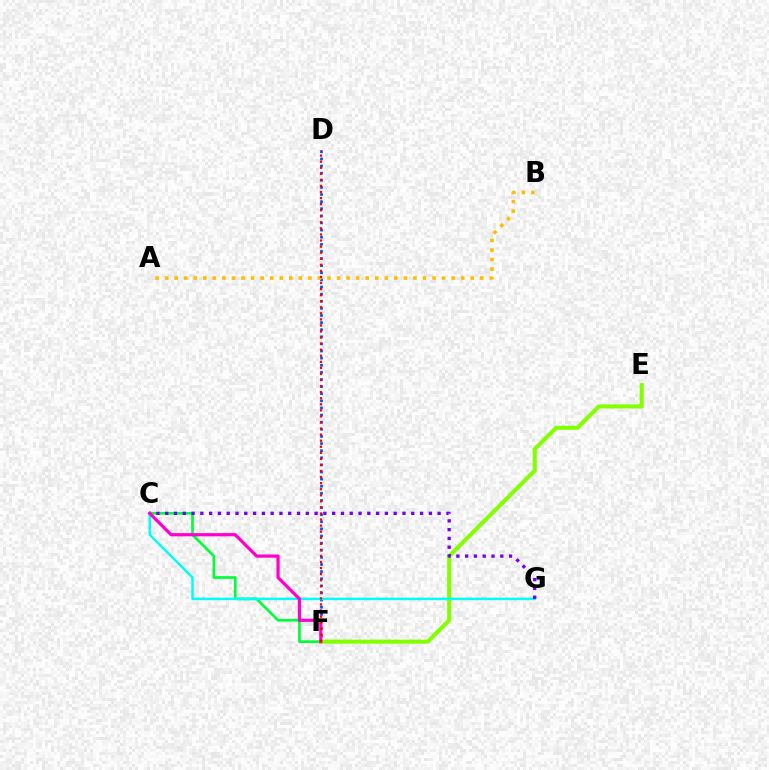{('D', 'F'): [{'color': '#004bff', 'line_style': 'dotted', 'thickness': 1.93}, {'color': '#ff0000', 'line_style': 'dotted', 'thickness': 1.65}], ('E', 'F'): [{'color': '#84ff00', 'line_style': 'solid', 'thickness': 2.93}], ('C', 'F'): [{'color': '#00ff39', 'line_style': 'solid', 'thickness': 1.94}, {'color': '#ff00cf', 'line_style': 'solid', 'thickness': 2.31}], ('C', 'G'): [{'color': '#00fff6', 'line_style': 'solid', 'thickness': 1.78}, {'color': '#7200ff', 'line_style': 'dotted', 'thickness': 2.39}], ('A', 'B'): [{'color': '#ffbd00', 'line_style': 'dotted', 'thickness': 2.59}]}